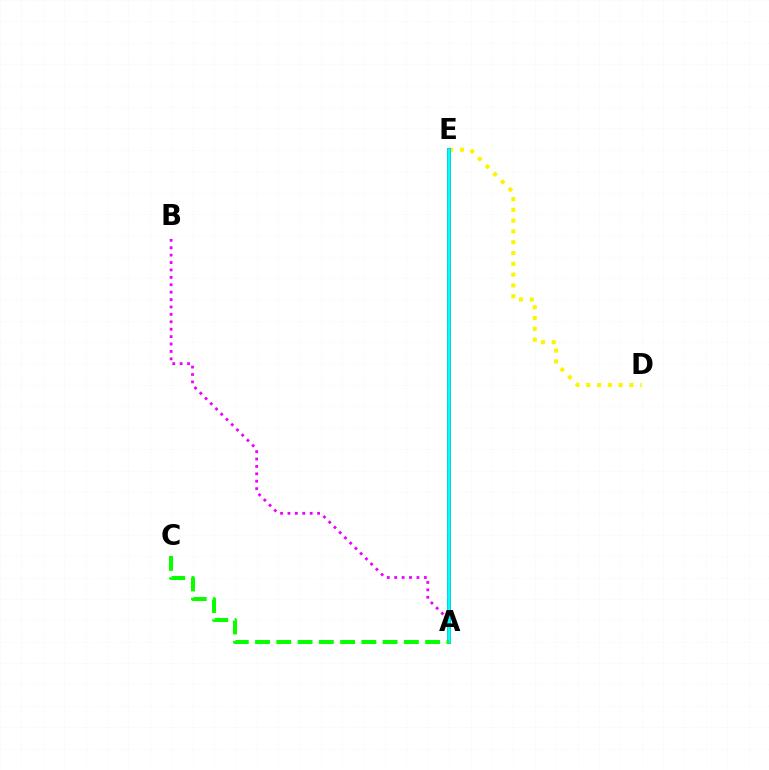{('D', 'E'): [{'color': '#fcf500', 'line_style': 'dotted', 'thickness': 2.93}], ('A', 'E'): [{'color': '#0010ff', 'line_style': 'solid', 'thickness': 2.73}, {'color': '#ff0000', 'line_style': 'solid', 'thickness': 1.72}, {'color': '#00fff6', 'line_style': 'solid', 'thickness': 2.58}], ('A', 'B'): [{'color': '#ee00ff', 'line_style': 'dotted', 'thickness': 2.01}], ('A', 'C'): [{'color': '#08ff00', 'line_style': 'dashed', 'thickness': 2.89}]}